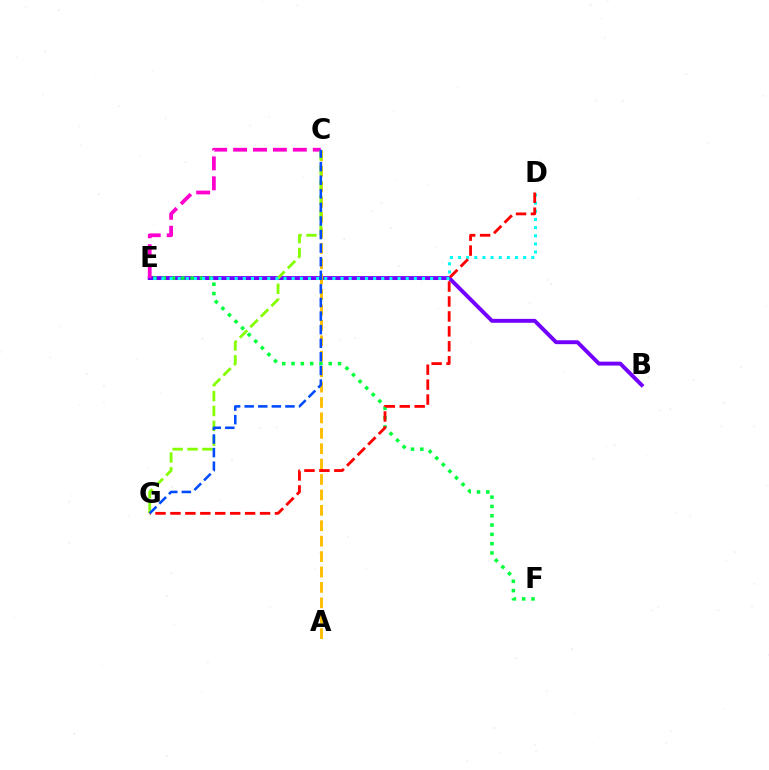{('B', 'E'): [{'color': '#7200ff', 'line_style': 'solid', 'thickness': 2.81}], ('A', 'C'): [{'color': '#ffbd00', 'line_style': 'dashed', 'thickness': 2.09}], ('C', 'E'): [{'color': '#ff00cf', 'line_style': 'dashed', 'thickness': 2.71}], ('C', 'G'): [{'color': '#84ff00', 'line_style': 'dashed', 'thickness': 2.02}, {'color': '#004bff', 'line_style': 'dashed', 'thickness': 1.85}], ('E', 'F'): [{'color': '#00ff39', 'line_style': 'dotted', 'thickness': 2.53}], ('D', 'E'): [{'color': '#00fff6', 'line_style': 'dotted', 'thickness': 2.21}], ('D', 'G'): [{'color': '#ff0000', 'line_style': 'dashed', 'thickness': 2.03}]}